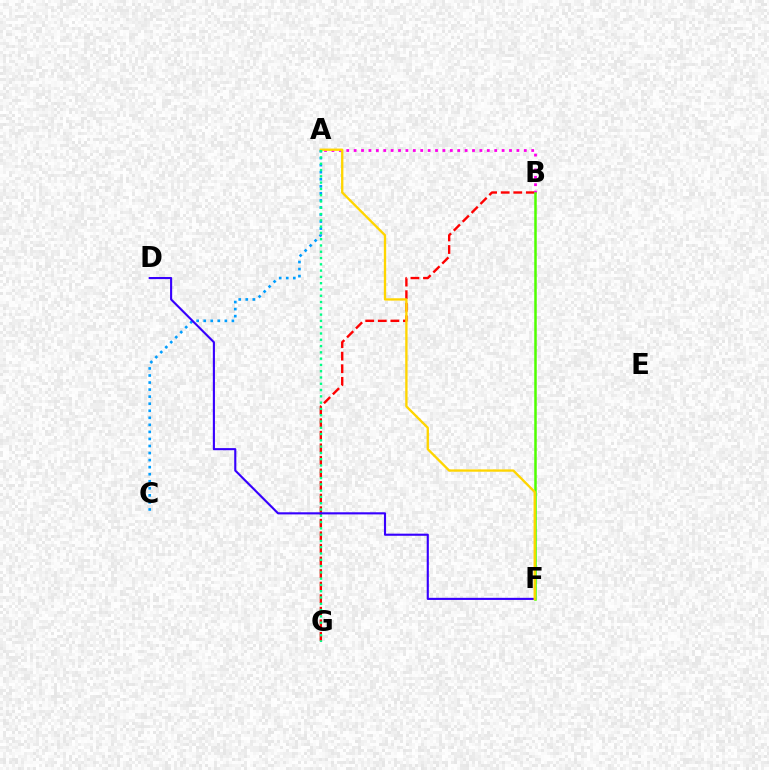{('B', 'G'): [{'color': '#ff0000', 'line_style': 'dashed', 'thickness': 1.71}], ('A', 'C'): [{'color': '#009eff', 'line_style': 'dotted', 'thickness': 1.92}], ('A', 'B'): [{'color': '#ff00ed', 'line_style': 'dotted', 'thickness': 2.01}], ('B', 'F'): [{'color': '#4fff00', 'line_style': 'solid', 'thickness': 1.8}], ('D', 'F'): [{'color': '#3700ff', 'line_style': 'solid', 'thickness': 1.53}], ('A', 'F'): [{'color': '#ffd500', 'line_style': 'solid', 'thickness': 1.68}], ('A', 'G'): [{'color': '#00ff86', 'line_style': 'dotted', 'thickness': 1.71}]}